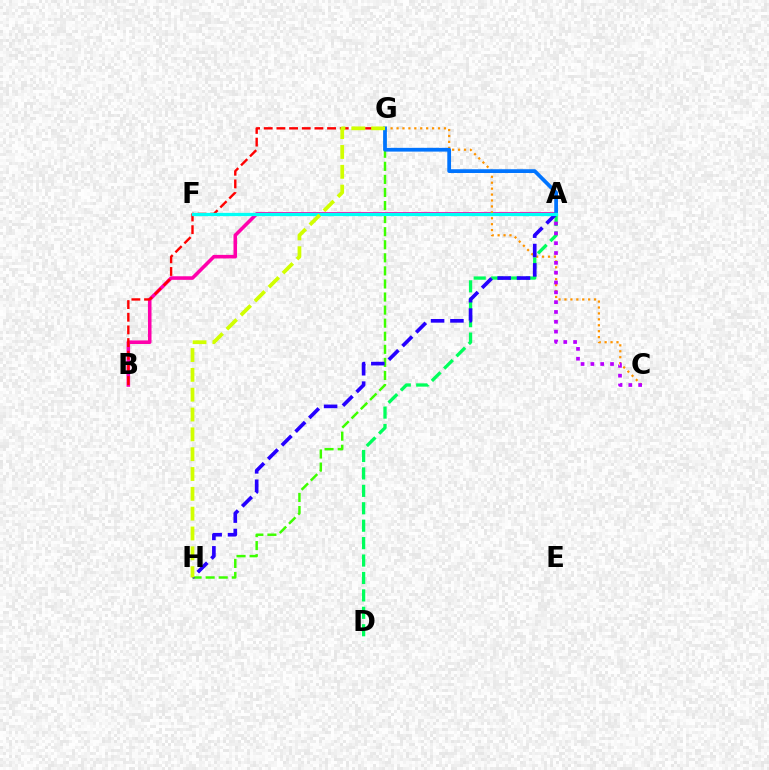{('A', 'B'): [{'color': '#ff00ac', 'line_style': 'solid', 'thickness': 2.57}], ('C', 'G'): [{'color': '#ff9400', 'line_style': 'dotted', 'thickness': 1.61}], ('B', 'G'): [{'color': '#ff0000', 'line_style': 'dashed', 'thickness': 1.72}], ('G', 'H'): [{'color': '#3dff00', 'line_style': 'dashed', 'thickness': 1.78}, {'color': '#d1ff00', 'line_style': 'dashed', 'thickness': 2.69}], ('A', 'D'): [{'color': '#00ff5c', 'line_style': 'dashed', 'thickness': 2.37}], ('A', 'C'): [{'color': '#b900ff', 'line_style': 'dotted', 'thickness': 2.67}], ('A', 'H'): [{'color': '#2500ff', 'line_style': 'dashed', 'thickness': 2.63}], ('A', 'G'): [{'color': '#0074ff', 'line_style': 'solid', 'thickness': 2.7}], ('A', 'F'): [{'color': '#00fff6', 'line_style': 'solid', 'thickness': 2.34}]}